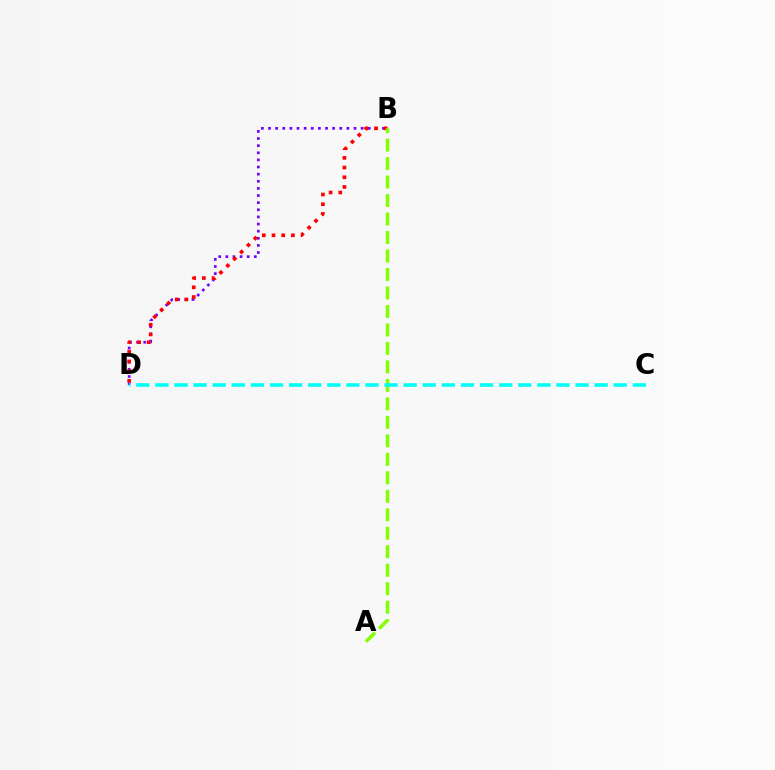{('B', 'D'): [{'color': '#7200ff', 'line_style': 'dotted', 'thickness': 1.94}, {'color': '#ff0000', 'line_style': 'dotted', 'thickness': 2.64}], ('A', 'B'): [{'color': '#84ff00', 'line_style': 'dashed', 'thickness': 2.51}], ('C', 'D'): [{'color': '#00fff6', 'line_style': 'dashed', 'thickness': 2.59}]}